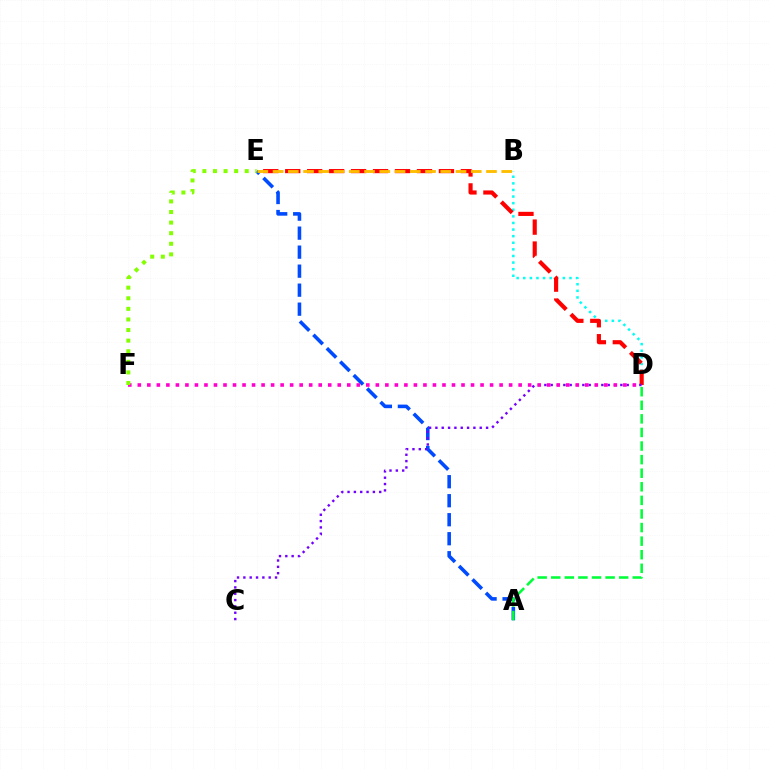{('A', 'E'): [{'color': '#004bff', 'line_style': 'dashed', 'thickness': 2.58}], ('B', 'D'): [{'color': '#00fff6', 'line_style': 'dotted', 'thickness': 1.79}], ('D', 'E'): [{'color': '#ff0000', 'line_style': 'dashed', 'thickness': 2.98}], ('A', 'D'): [{'color': '#00ff39', 'line_style': 'dashed', 'thickness': 1.85}], ('B', 'E'): [{'color': '#ffbd00', 'line_style': 'dashed', 'thickness': 2.07}], ('C', 'D'): [{'color': '#7200ff', 'line_style': 'dotted', 'thickness': 1.72}], ('D', 'F'): [{'color': '#ff00cf', 'line_style': 'dotted', 'thickness': 2.59}], ('E', 'F'): [{'color': '#84ff00', 'line_style': 'dotted', 'thickness': 2.88}]}